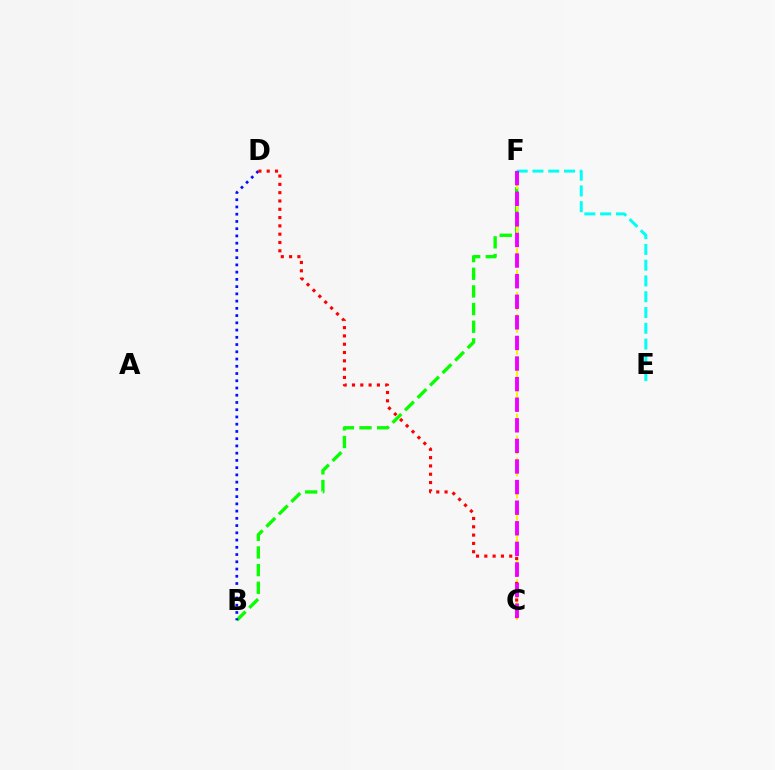{('B', 'F'): [{'color': '#08ff00', 'line_style': 'dashed', 'thickness': 2.4}], ('E', 'F'): [{'color': '#00fff6', 'line_style': 'dashed', 'thickness': 2.14}], ('C', 'F'): [{'color': '#fcf500', 'line_style': 'dashed', 'thickness': 1.5}, {'color': '#ee00ff', 'line_style': 'dashed', 'thickness': 2.8}], ('B', 'D'): [{'color': '#0010ff', 'line_style': 'dotted', 'thickness': 1.97}], ('C', 'D'): [{'color': '#ff0000', 'line_style': 'dotted', 'thickness': 2.26}]}